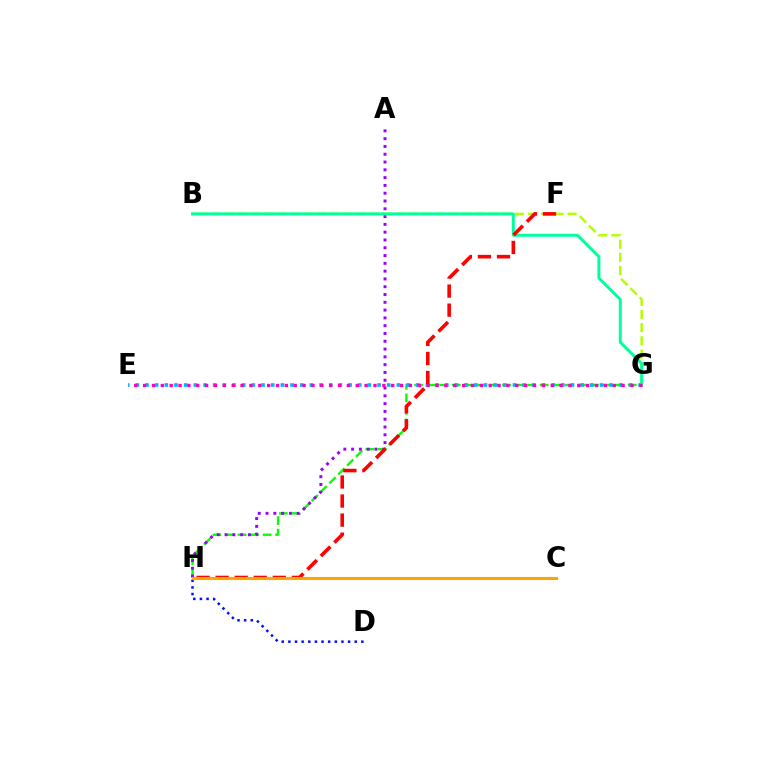{('G', 'H'): [{'color': '#08ff00', 'line_style': 'dashed', 'thickness': 1.71}], ('B', 'G'): [{'color': '#b3ff00', 'line_style': 'dashed', 'thickness': 1.79}, {'color': '#00ff9d', 'line_style': 'solid', 'thickness': 2.14}], ('E', 'G'): [{'color': '#00b5ff', 'line_style': 'dotted', 'thickness': 2.63}, {'color': '#ff00bd', 'line_style': 'dotted', 'thickness': 2.41}], ('A', 'H'): [{'color': '#9b00ff', 'line_style': 'dotted', 'thickness': 2.12}], ('D', 'H'): [{'color': '#0010ff', 'line_style': 'dotted', 'thickness': 1.8}], ('F', 'H'): [{'color': '#ff0000', 'line_style': 'dashed', 'thickness': 2.59}], ('C', 'H'): [{'color': '#ffa500', 'line_style': 'solid', 'thickness': 2.22}]}